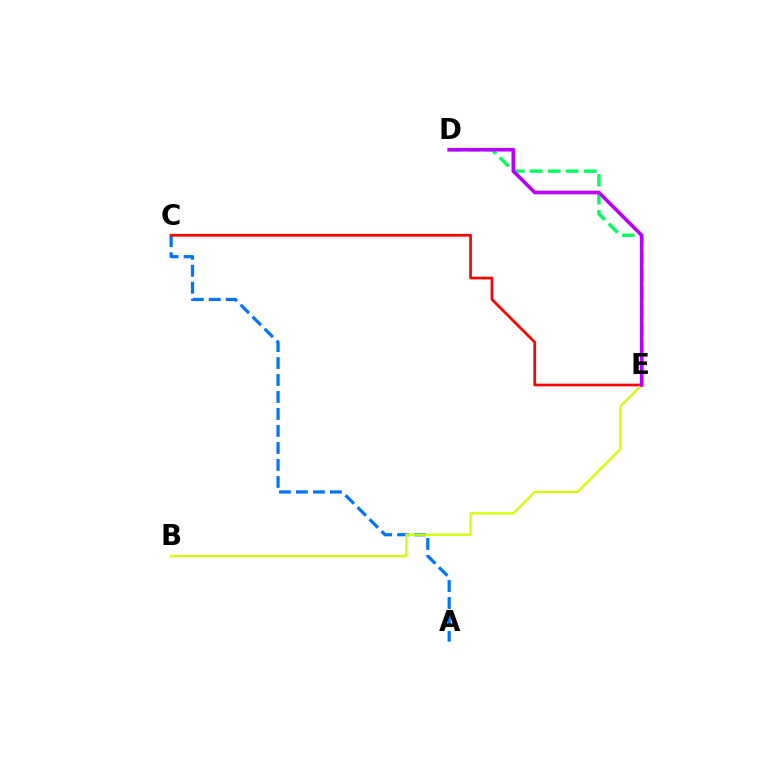{('A', 'C'): [{'color': '#0074ff', 'line_style': 'dashed', 'thickness': 2.31}], ('D', 'E'): [{'color': '#00ff5c', 'line_style': 'dashed', 'thickness': 2.44}, {'color': '#b900ff', 'line_style': 'solid', 'thickness': 2.61}], ('C', 'E'): [{'color': '#ff0000', 'line_style': 'solid', 'thickness': 1.94}], ('B', 'E'): [{'color': '#d1ff00', 'line_style': 'solid', 'thickness': 1.64}]}